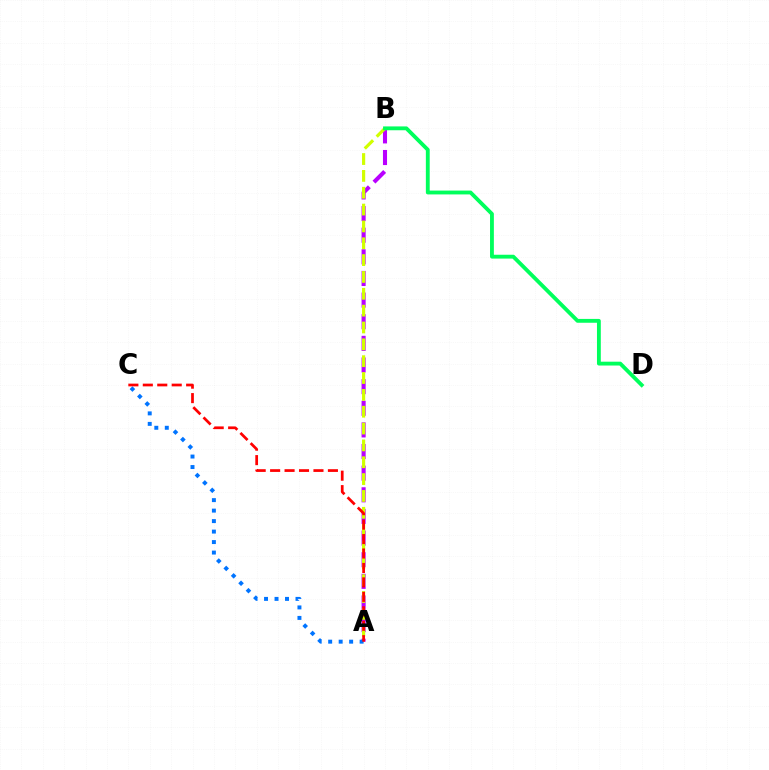{('A', 'B'): [{'color': '#b900ff', 'line_style': 'dashed', 'thickness': 2.94}, {'color': '#d1ff00', 'line_style': 'dashed', 'thickness': 2.29}], ('A', 'C'): [{'color': '#0074ff', 'line_style': 'dotted', 'thickness': 2.85}, {'color': '#ff0000', 'line_style': 'dashed', 'thickness': 1.96}], ('B', 'D'): [{'color': '#00ff5c', 'line_style': 'solid', 'thickness': 2.77}]}